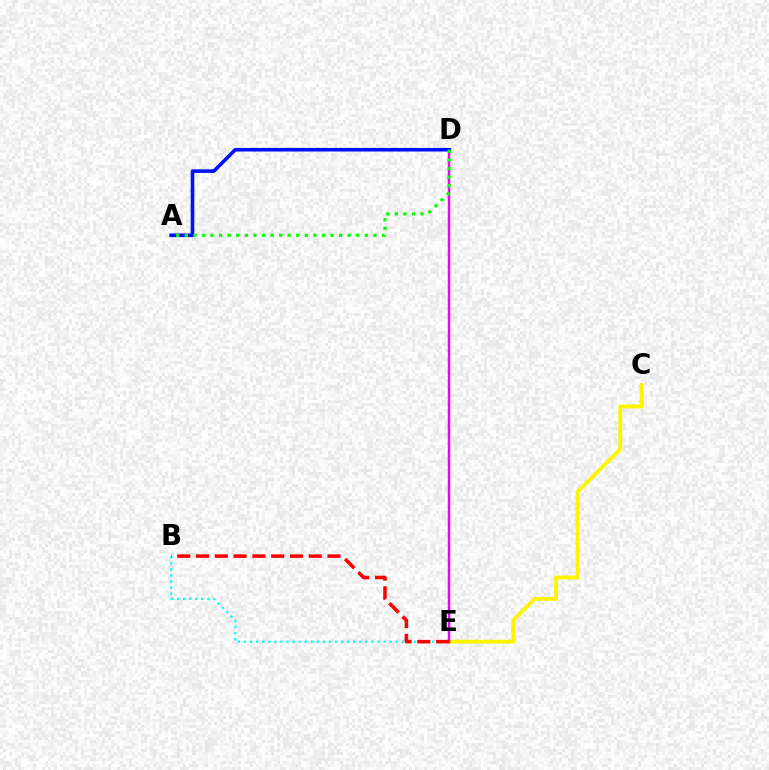{('C', 'E'): [{'color': '#fcf500', 'line_style': 'solid', 'thickness': 2.78}], ('D', 'E'): [{'color': '#ee00ff', 'line_style': 'solid', 'thickness': 1.77}], ('A', 'D'): [{'color': '#0010ff', 'line_style': 'solid', 'thickness': 2.58}, {'color': '#08ff00', 'line_style': 'dotted', 'thickness': 2.33}], ('B', 'E'): [{'color': '#00fff6', 'line_style': 'dotted', 'thickness': 1.65}, {'color': '#ff0000', 'line_style': 'dashed', 'thickness': 2.55}]}